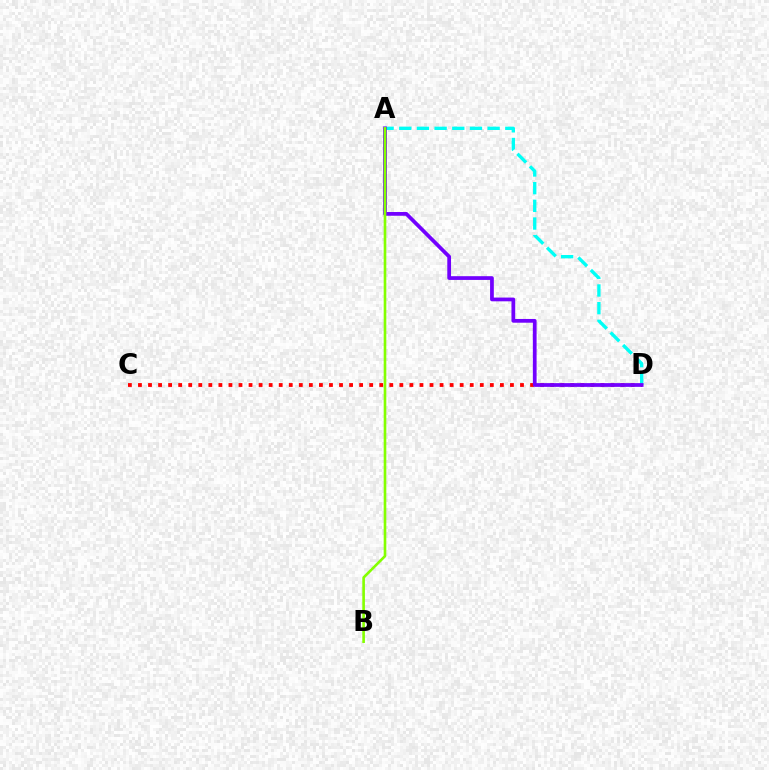{('C', 'D'): [{'color': '#ff0000', 'line_style': 'dotted', 'thickness': 2.73}], ('A', 'D'): [{'color': '#00fff6', 'line_style': 'dashed', 'thickness': 2.4}, {'color': '#7200ff', 'line_style': 'solid', 'thickness': 2.7}], ('A', 'B'): [{'color': '#84ff00', 'line_style': 'solid', 'thickness': 1.89}]}